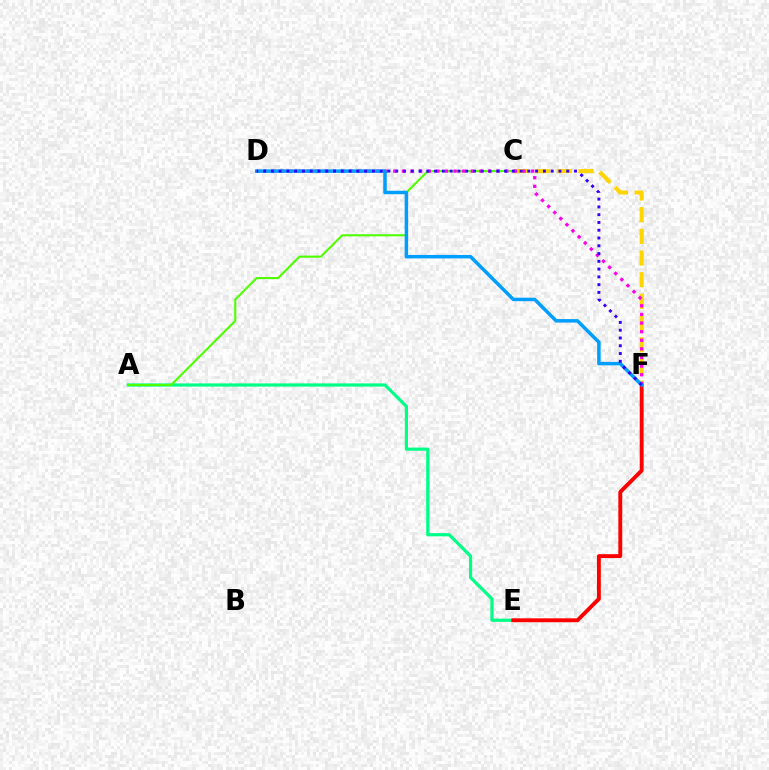{('A', 'E'): [{'color': '#00ff86', 'line_style': 'solid', 'thickness': 2.3}], ('A', 'C'): [{'color': '#4fff00', 'line_style': 'solid', 'thickness': 1.51}], ('E', 'F'): [{'color': '#ff0000', 'line_style': 'solid', 'thickness': 2.8}], ('C', 'F'): [{'color': '#ffd500', 'line_style': 'dashed', 'thickness': 2.95}], ('D', 'F'): [{'color': '#ff00ed', 'line_style': 'dotted', 'thickness': 2.34}, {'color': '#009eff', 'line_style': 'solid', 'thickness': 2.51}, {'color': '#3700ff', 'line_style': 'dotted', 'thickness': 2.11}]}